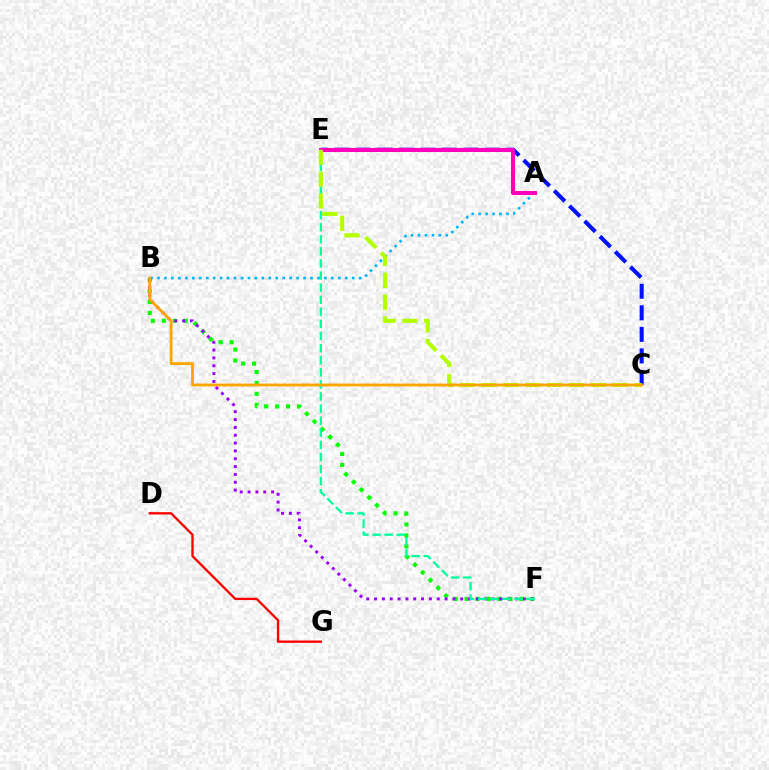{('B', 'F'): [{'color': '#08ff00', 'line_style': 'dotted', 'thickness': 2.98}, {'color': '#9b00ff', 'line_style': 'dotted', 'thickness': 2.13}], ('E', 'F'): [{'color': '#00ff9d', 'line_style': 'dashed', 'thickness': 1.64}], ('C', 'E'): [{'color': '#0010ff', 'line_style': 'dashed', 'thickness': 2.93}, {'color': '#b3ff00', 'line_style': 'dashed', 'thickness': 2.96}], ('D', 'G'): [{'color': '#ff0000', 'line_style': 'solid', 'thickness': 1.69}], ('A', 'B'): [{'color': '#00b5ff', 'line_style': 'dotted', 'thickness': 1.89}], ('A', 'E'): [{'color': '#ff00bd', 'line_style': 'solid', 'thickness': 2.91}], ('B', 'C'): [{'color': '#ffa500', 'line_style': 'solid', 'thickness': 2.04}]}